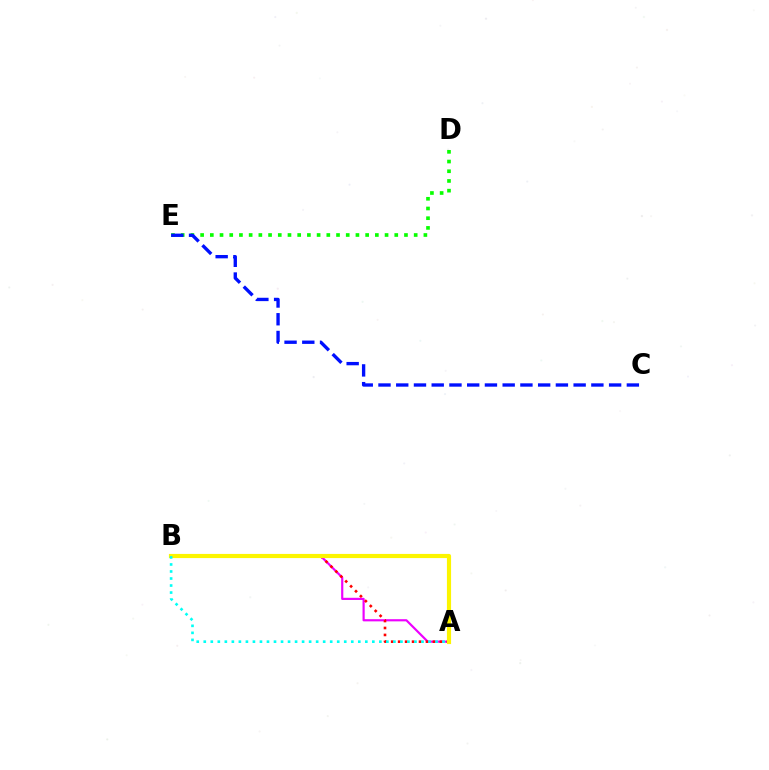{('A', 'B'): [{'color': '#ee00ff', 'line_style': 'solid', 'thickness': 1.57}, {'color': '#ff0000', 'line_style': 'dotted', 'thickness': 1.89}, {'color': '#fcf500', 'line_style': 'solid', 'thickness': 2.99}, {'color': '#00fff6', 'line_style': 'dotted', 'thickness': 1.91}], ('D', 'E'): [{'color': '#08ff00', 'line_style': 'dotted', 'thickness': 2.64}], ('C', 'E'): [{'color': '#0010ff', 'line_style': 'dashed', 'thickness': 2.41}]}